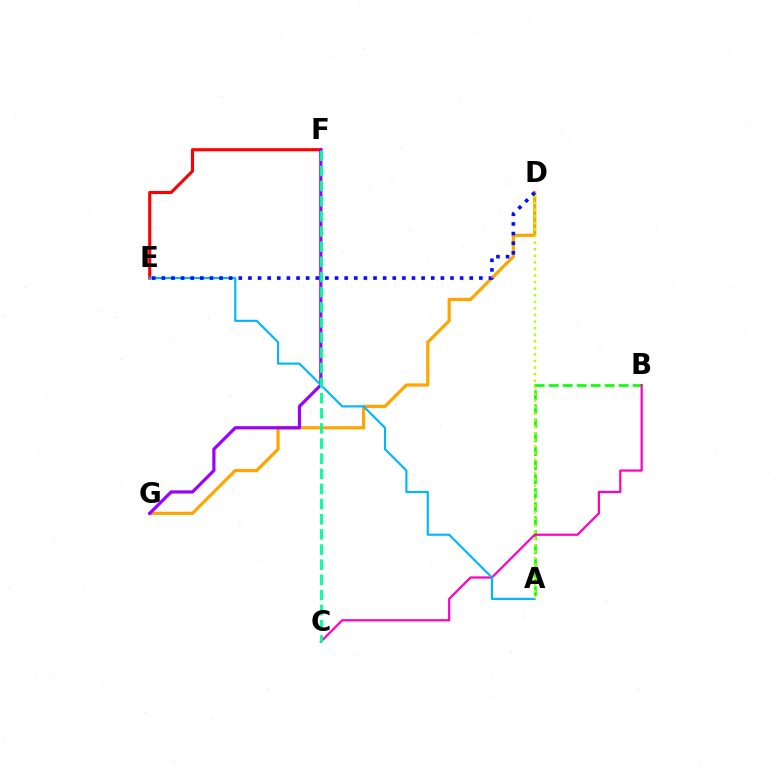{('E', 'F'): [{'color': '#ff0000', 'line_style': 'solid', 'thickness': 2.23}], ('D', 'G'): [{'color': '#ffa500', 'line_style': 'solid', 'thickness': 2.3}], ('F', 'G'): [{'color': '#9b00ff', 'line_style': 'solid', 'thickness': 2.29}], ('A', 'B'): [{'color': '#08ff00', 'line_style': 'dashed', 'thickness': 1.9}], ('B', 'C'): [{'color': '#ff00bd', 'line_style': 'solid', 'thickness': 1.6}], ('A', 'E'): [{'color': '#00b5ff', 'line_style': 'solid', 'thickness': 1.53}], ('A', 'D'): [{'color': '#b3ff00', 'line_style': 'dotted', 'thickness': 1.79}], ('D', 'E'): [{'color': '#0010ff', 'line_style': 'dotted', 'thickness': 2.61}], ('C', 'F'): [{'color': '#00ff9d', 'line_style': 'dashed', 'thickness': 2.06}]}